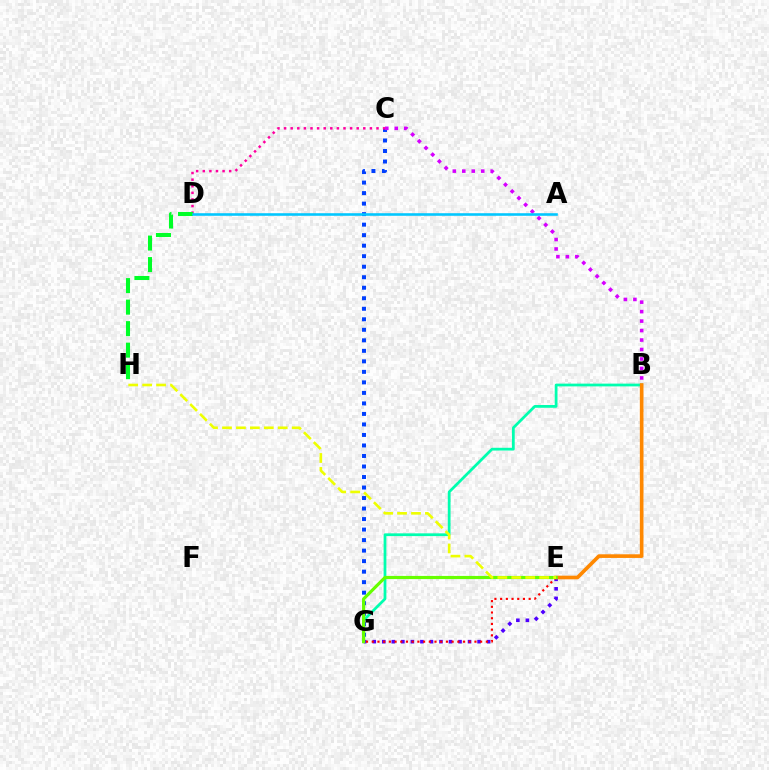{('B', 'G'): [{'color': '#00ffaf', 'line_style': 'solid', 'thickness': 1.99}], ('E', 'G'): [{'color': '#4f00ff', 'line_style': 'dotted', 'thickness': 2.59}, {'color': '#ff0000', 'line_style': 'dotted', 'thickness': 1.55}, {'color': '#66ff00', 'line_style': 'solid', 'thickness': 2.27}], ('C', 'G'): [{'color': '#003fff', 'line_style': 'dotted', 'thickness': 2.86}], ('B', 'E'): [{'color': '#ff8800', 'line_style': 'solid', 'thickness': 2.63}], ('C', 'D'): [{'color': '#ff00a0', 'line_style': 'dotted', 'thickness': 1.79}], ('D', 'H'): [{'color': '#00ff27', 'line_style': 'dashed', 'thickness': 2.92}], ('B', 'C'): [{'color': '#d600ff', 'line_style': 'dotted', 'thickness': 2.57}], ('A', 'D'): [{'color': '#00c7ff', 'line_style': 'solid', 'thickness': 1.86}], ('E', 'H'): [{'color': '#eeff00', 'line_style': 'dashed', 'thickness': 1.89}]}